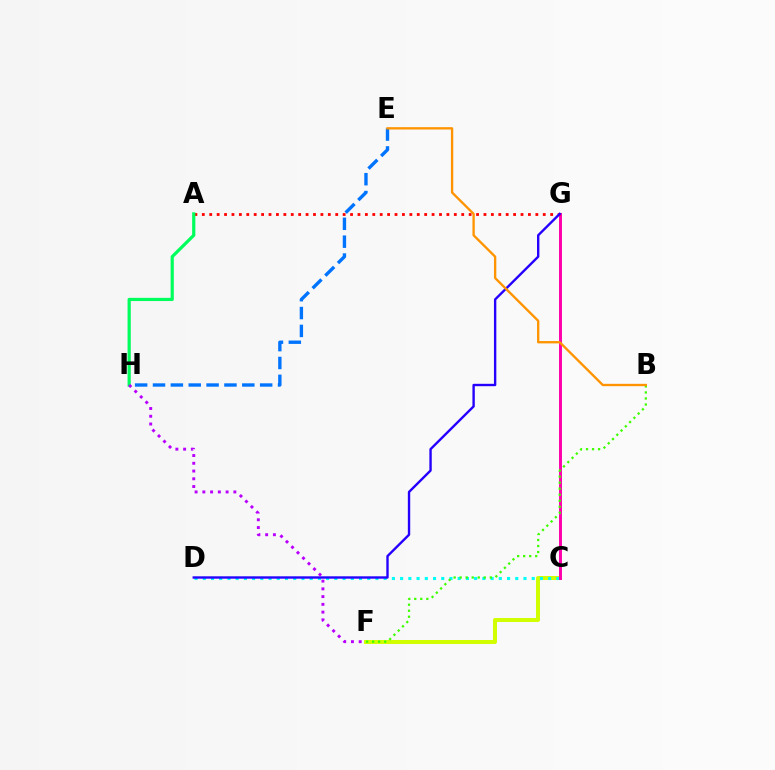{('C', 'F'): [{'color': '#d1ff00', 'line_style': 'solid', 'thickness': 2.87}], ('C', 'D'): [{'color': '#00fff6', 'line_style': 'dotted', 'thickness': 2.23}], ('C', 'G'): [{'color': '#ff00ac', 'line_style': 'solid', 'thickness': 2.13}], ('A', 'G'): [{'color': '#ff0000', 'line_style': 'dotted', 'thickness': 2.01}], ('E', 'H'): [{'color': '#0074ff', 'line_style': 'dashed', 'thickness': 2.43}], ('D', 'G'): [{'color': '#2500ff', 'line_style': 'solid', 'thickness': 1.71}], ('B', 'F'): [{'color': '#3dff00', 'line_style': 'dotted', 'thickness': 1.64}], ('B', 'E'): [{'color': '#ff9400', 'line_style': 'solid', 'thickness': 1.68}], ('A', 'H'): [{'color': '#00ff5c', 'line_style': 'solid', 'thickness': 2.31}], ('F', 'H'): [{'color': '#b900ff', 'line_style': 'dotted', 'thickness': 2.11}]}